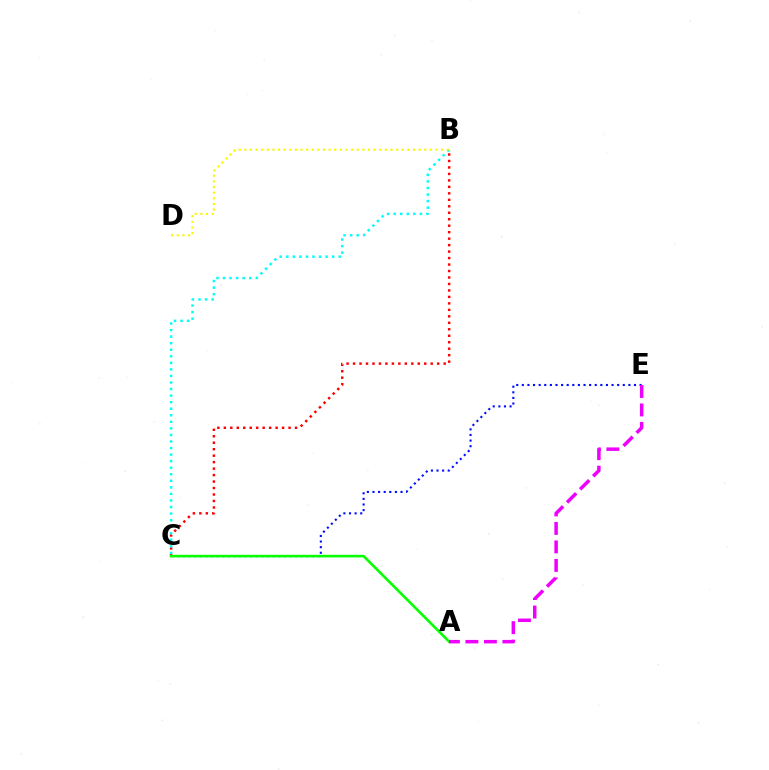{('B', 'C'): [{'color': '#ff0000', 'line_style': 'dotted', 'thickness': 1.76}, {'color': '#00fff6', 'line_style': 'dotted', 'thickness': 1.78}], ('C', 'E'): [{'color': '#0010ff', 'line_style': 'dotted', 'thickness': 1.52}], ('A', 'C'): [{'color': '#08ff00', 'line_style': 'solid', 'thickness': 1.88}], ('B', 'D'): [{'color': '#fcf500', 'line_style': 'dotted', 'thickness': 1.53}], ('A', 'E'): [{'color': '#ee00ff', 'line_style': 'dashed', 'thickness': 2.51}]}